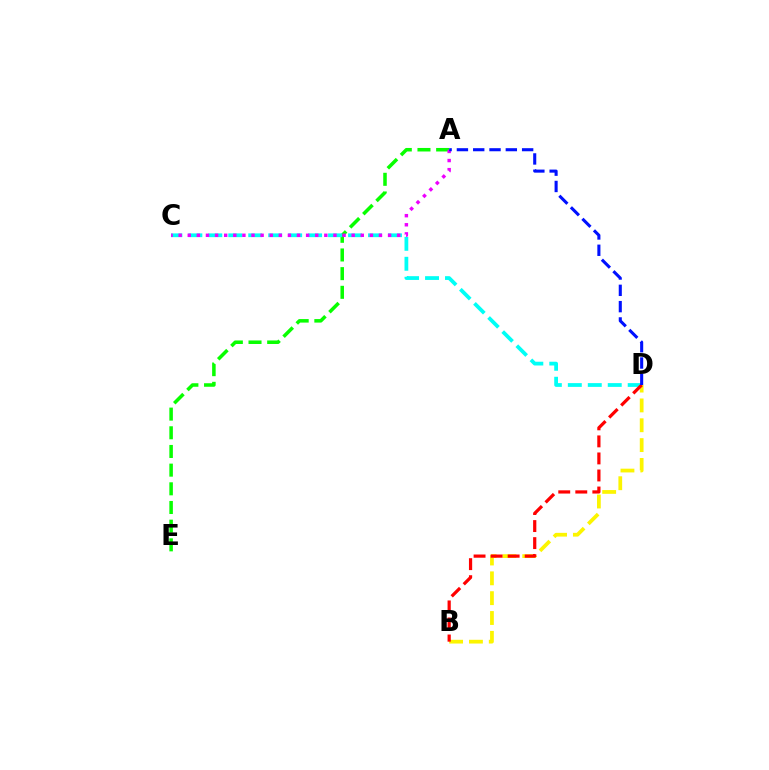{('A', 'E'): [{'color': '#08ff00', 'line_style': 'dashed', 'thickness': 2.54}], ('C', 'D'): [{'color': '#00fff6', 'line_style': 'dashed', 'thickness': 2.71}], ('B', 'D'): [{'color': '#fcf500', 'line_style': 'dashed', 'thickness': 2.7}, {'color': '#ff0000', 'line_style': 'dashed', 'thickness': 2.31}], ('A', 'C'): [{'color': '#ee00ff', 'line_style': 'dotted', 'thickness': 2.47}], ('A', 'D'): [{'color': '#0010ff', 'line_style': 'dashed', 'thickness': 2.22}]}